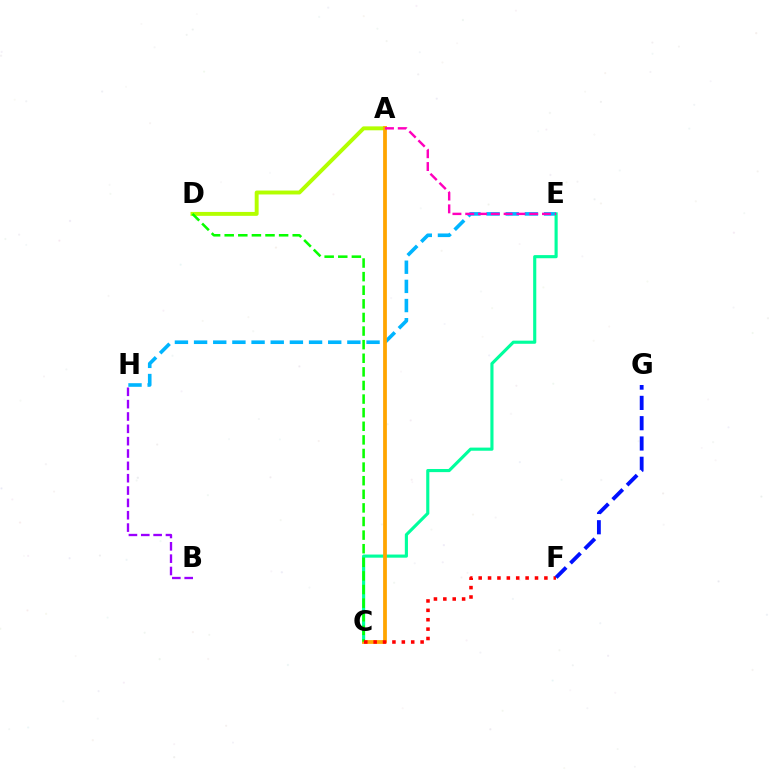{('E', 'H'): [{'color': '#00b5ff', 'line_style': 'dashed', 'thickness': 2.6}], ('C', 'E'): [{'color': '#00ff9d', 'line_style': 'solid', 'thickness': 2.25}], ('A', 'D'): [{'color': '#b3ff00', 'line_style': 'solid', 'thickness': 2.82}], ('A', 'C'): [{'color': '#ffa500', 'line_style': 'solid', 'thickness': 2.71}], ('C', 'D'): [{'color': '#08ff00', 'line_style': 'dashed', 'thickness': 1.85}], ('C', 'F'): [{'color': '#ff0000', 'line_style': 'dotted', 'thickness': 2.55}], ('B', 'H'): [{'color': '#9b00ff', 'line_style': 'dashed', 'thickness': 1.68}], ('F', 'G'): [{'color': '#0010ff', 'line_style': 'dashed', 'thickness': 2.76}], ('A', 'E'): [{'color': '#ff00bd', 'line_style': 'dashed', 'thickness': 1.74}]}